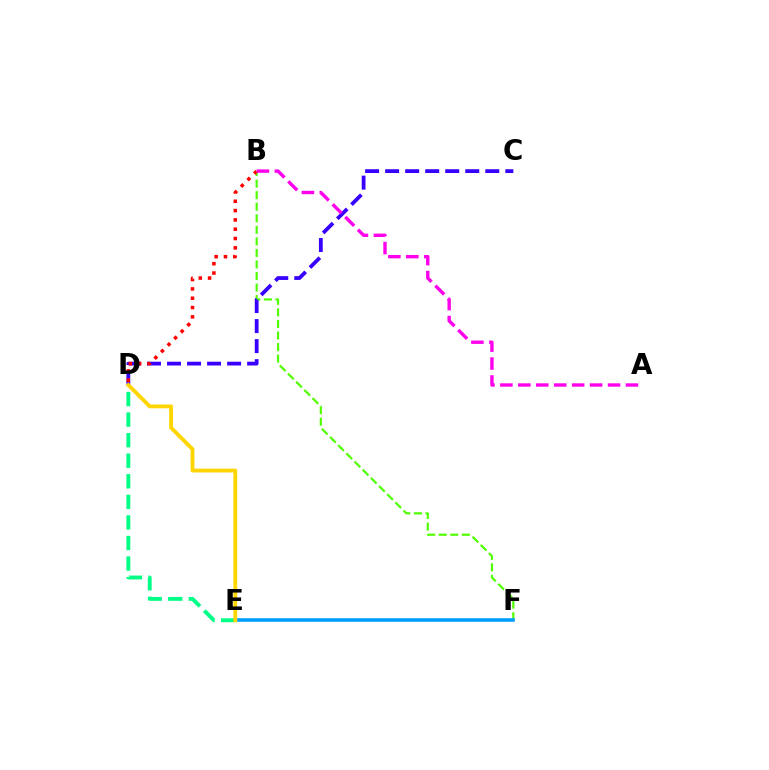{('B', 'F'): [{'color': '#4fff00', 'line_style': 'dashed', 'thickness': 1.57}], ('C', 'D'): [{'color': '#3700ff', 'line_style': 'dashed', 'thickness': 2.72}], ('B', 'D'): [{'color': '#ff0000', 'line_style': 'dotted', 'thickness': 2.53}], ('A', 'B'): [{'color': '#ff00ed', 'line_style': 'dashed', 'thickness': 2.44}], ('E', 'F'): [{'color': '#009eff', 'line_style': 'solid', 'thickness': 2.56}], ('D', 'E'): [{'color': '#00ff86', 'line_style': 'dashed', 'thickness': 2.79}, {'color': '#ffd500', 'line_style': 'solid', 'thickness': 2.75}]}